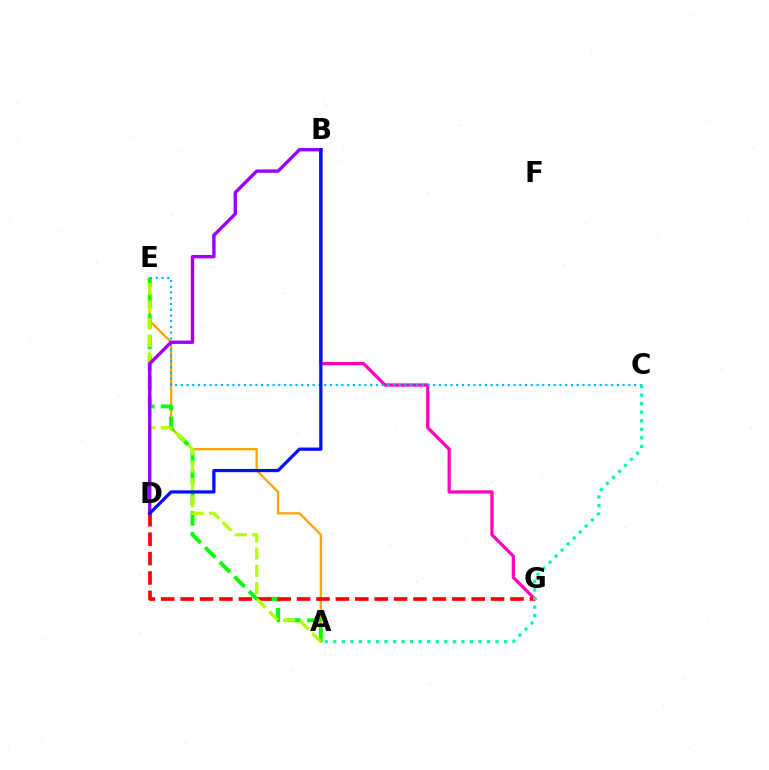{('A', 'E'): [{'color': '#ffa500', 'line_style': 'solid', 'thickness': 1.66}, {'color': '#08ff00', 'line_style': 'dashed', 'thickness': 2.81}, {'color': '#b3ff00', 'line_style': 'dashed', 'thickness': 2.35}], ('B', 'G'): [{'color': '#ff00bd', 'line_style': 'solid', 'thickness': 2.33}], ('D', 'G'): [{'color': '#ff0000', 'line_style': 'dashed', 'thickness': 2.64}], ('C', 'E'): [{'color': '#00b5ff', 'line_style': 'dotted', 'thickness': 1.56}], ('A', 'C'): [{'color': '#00ff9d', 'line_style': 'dotted', 'thickness': 2.32}], ('B', 'D'): [{'color': '#9b00ff', 'line_style': 'solid', 'thickness': 2.44}, {'color': '#0010ff', 'line_style': 'solid', 'thickness': 2.34}]}